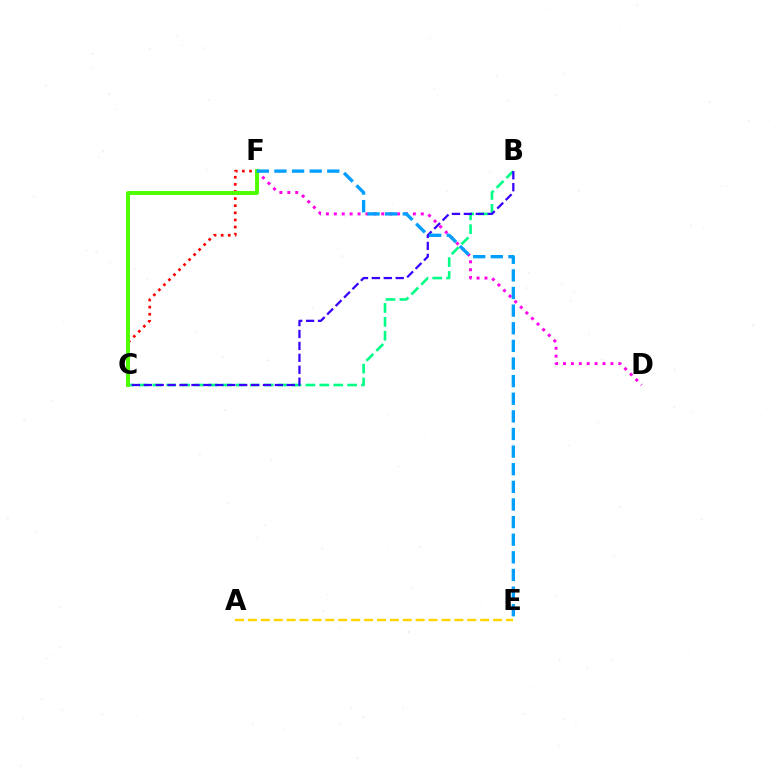{('B', 'C'): [{'color': '#00ff86', 'line_style': 'dashed', 'thickness': 1.89}, {'color': '#3700ff', 'line_style': 'dashed', 'thickness': 1.62}], ('C', 'F'): [{'color': '#ff0000', 'line_style': 'dotted', 'thickness': 1.93}, {'color': '#4fff00', 'line_style': 'solid', 'thickness': 2.84}], ('D', 'F'): [{'color': '#ff00ed', 'line_style': 'dotted', 'thickness': 2.15}], ('A', 'E'): [{'color': '#ffd500', 'line_style': 'dashed', 'thickness': 1.75}], ('E', 'F'): [{'color': '#009eff', 'line_style': 'dashed', 'thickness': 2.39}]}